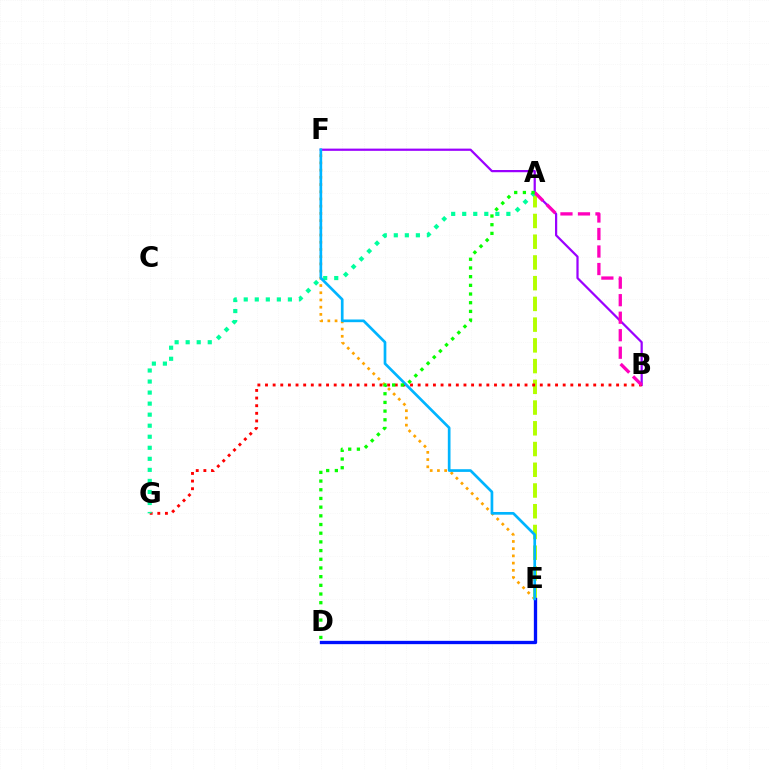{('B', 'F'): [{'color': '#9b00ff', 'line_style': 'solid', 'thickness': 1.6}], ('E', 'F'): [{'color': '#ffa500', 'line_style': 'dotted', 'thickness': 1.96}, {'color': '#00b5ff', 'line_style': 'solid', 'thickness': 1.94}], ('A', 'E'): [{'color': '#b3ff00', 'line_style': 'dashed', 'thickness': 2.82}], ('B', 'G'): [{'color': '#ff0000', 'line_style': 'dotted', 'thickness': 2.07}], ('A', 'G'): [{'color': '#00ff9d', 'line_style': 'dotted', 'thickness': 3.0}], ('D', 'E'): [{'color': '#0010ff', 'line_style': 'solid', 'thickness': 2.38}], ('A', 'B'): [{'color': '#ff00bd', 'line_style': 'dashed', 'thickness': 2.38}], ('A', 'D'): [{'color': '#08ff00', 'line_style': 'dotted', 'thickness': 2.36}]}